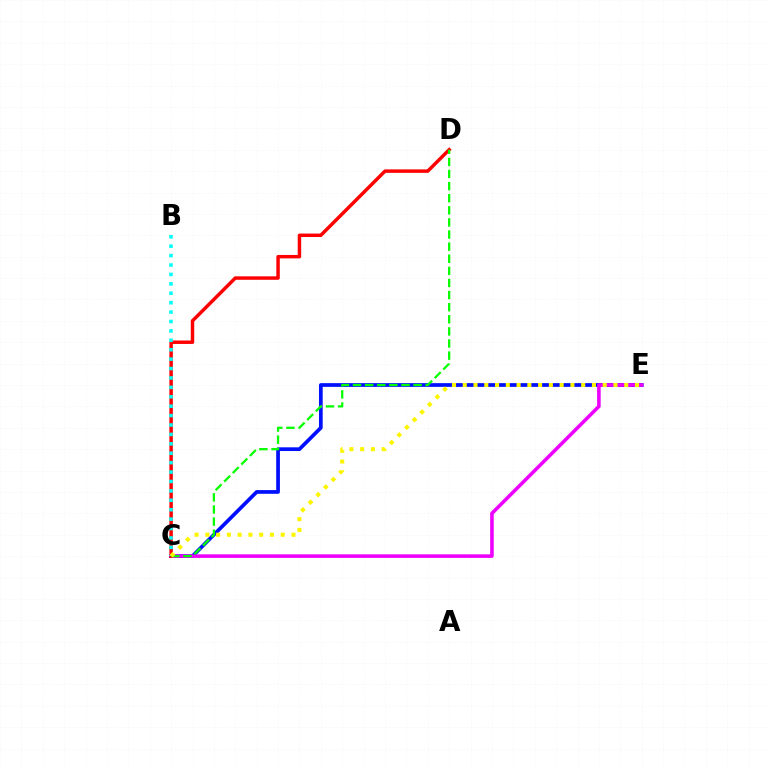{('C', 'E'): [{'color': '#0010ff', 'line_style': 'solid', 'thickness': 2.68}, {'color': '#ee00ff', 'line_style': 'solid', 'thickness': 2.58}, {'color': '#fcf500', 'line_style': 'dotted', 'thickness': 2.92}], ('C', 'D'): [{'color': '#ff0000', 'line_style': 'solid', 'thickness': 2.49}, {'color': '#08ff00', 'line_style': 'dashed', 'thickness': 1.64}], ('B', 'C'): [{'color': '#00fff6', 'line_style': 'dotted', 'thickness': 2.56}]}